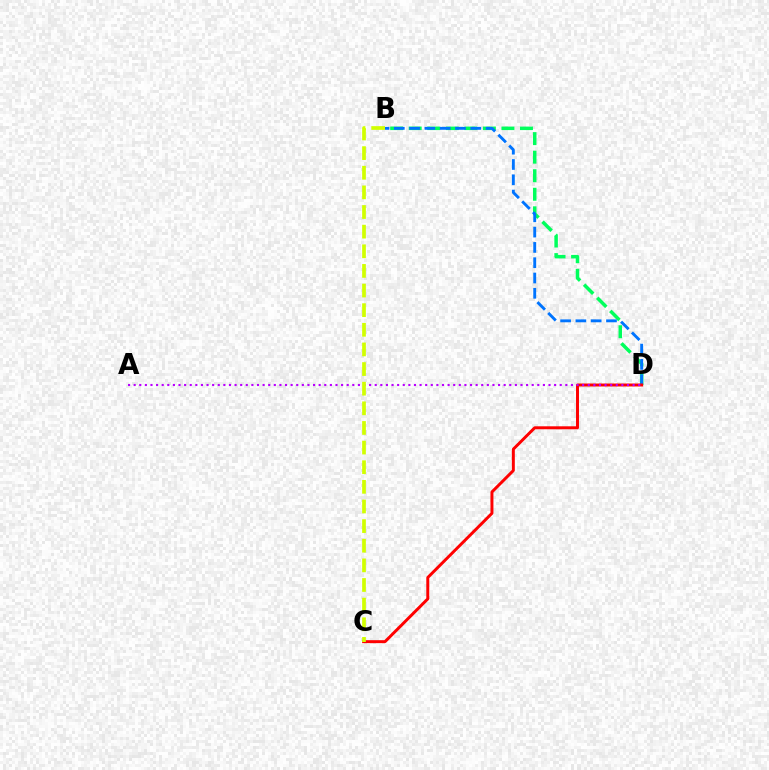{('B', 'D'): [{'color': '#00ff5c', 'line_style': 'dashed', 'thickness': 2.52}, {'color': '#0074ff', 'line_style': 'dashed', 'thickness': 2.08}], ('C', 'D'): [{'color': '#ff0000', 'line_style': 'solid', 'thickness': 2.13}], ('A', 'D'): [{'color': '#b900ff', 'line_style': 'dotted', 'thickness': 1.52}], ('B', 'C'): [{'color': '#d1ff00', 'line_style': 'dashed', 'thickness': 2.67}]}